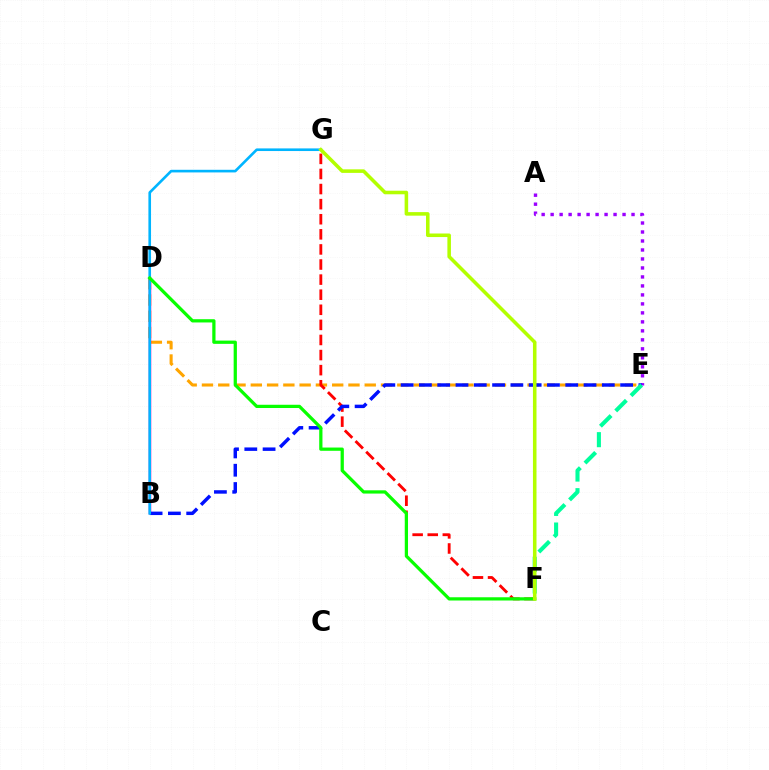{('D', 'E'): [{'color': '#ffa500', 'line_style': 'dashed', 'thickness': 2.21}], ('A', 'E'): [{'color': '#9b00ff', 'line_style': 'dotted', 'thickness': 2.44}], ('B', 'D'): [{'color': '#ff00bd', 'line_style': 'solid', 'thickness': 1.79}], ('F', 'G'): [{'color': '#ff0000', 'line_style': 'dashed', 'thickness': 2.05}, {'color': '#b3ff00', 'line_style': 'solid', 'thickness': 2.56}], ('B', 'E'): [{'color': '#0010ff', 'line_style': 'dashed', 'thickness': 2.48}], ('E', 'F'): [{'color': '#00ff9d', 'line_style': 'dashed', 'thickness': 2.94}], ('B', 'G'): [{'color': '#00b5ff', 'line_style': 'solid', 'thickness': 1.89}], ('D', 'F'): [{'color': '#08ff00', 'line_style': 'solid', 'thickness': 2.34}]}